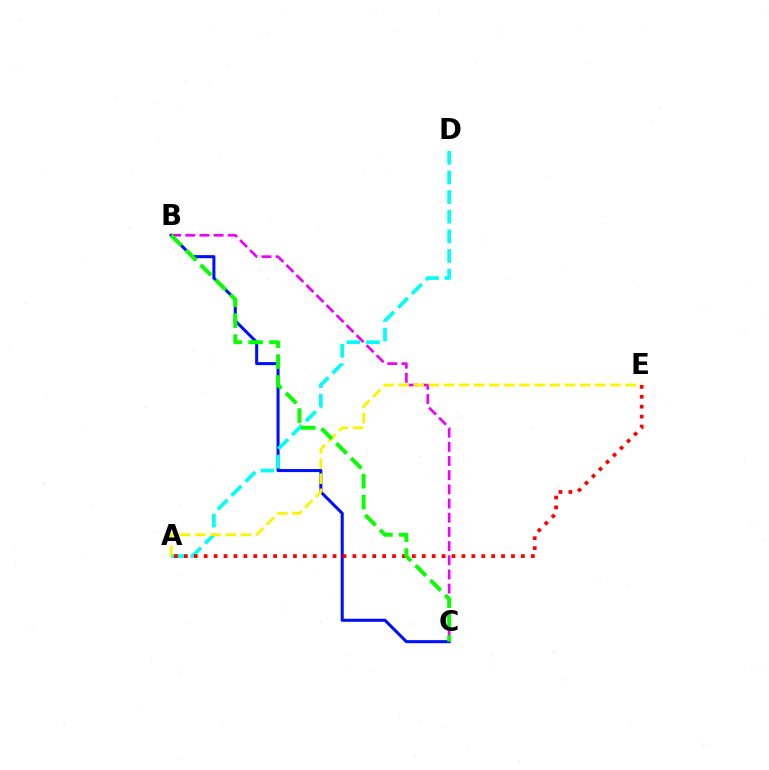{('B', 'C'): [{'color': '#0010ff', 'line_style': 'solid', 'thickness': 2.2}, {'color': '#ee00ff', 'line_style': 'dashed', 'thickness': 1.93}, {'color': '#08ff00', 'line_style': 'dashed', 'thickness': 2.84}], ('A', 'D'): [{'color': '#00fff6', 'line_style': 'dashed', 'thickness': 2.67}], ('A', 'E'): [{'color': '#fcf500', 'line_style': 'dashed', 'thickness': 2.06}, {'color': '#ff0000', 'line_style': 'dotted', 'thickness': 2.69}]}